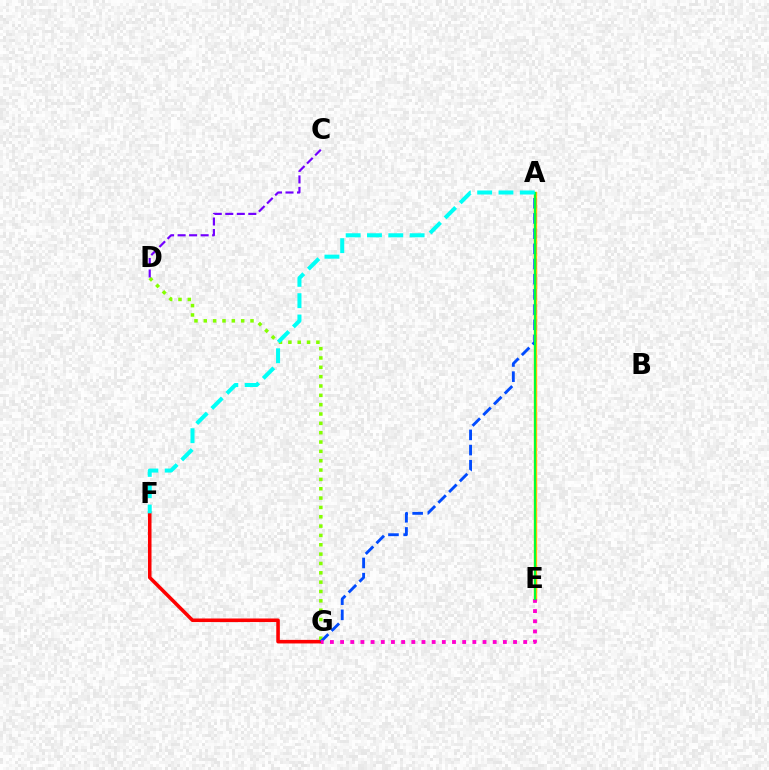{('F', 'G'): [{'color': '#ff0000', 'line_style': 'solid', 'thickness': 2.57}], ('D', 'G'): [{'color': '#84ff00', 'line_style': 'dotted', 'thickness': 2.54}], ('A', 'E'): [{'color': '#ffbd00', 'line_style': 'solid', 'thickness': 2.47}, {'color': '#00ff39', 'line_style': 'solid', 'thickness': 1.52}], ('A', 'G'): [{'color': '#004bff', 'line_style': 'dashed', 'thickness': 2.06}], ('E', 'G'): [{'color': '#ff00cf', 'line_style': 'dotted', 'thickness': 2.76}], ('C', 'D'): [{'color': '#7200ff', 'line_style': 'dashed', 'thickness': 1.56}], ('A', 'F'): [{'color': '#00fff6', 'line_style': 'dashed', 'thickness': 2.9}]}